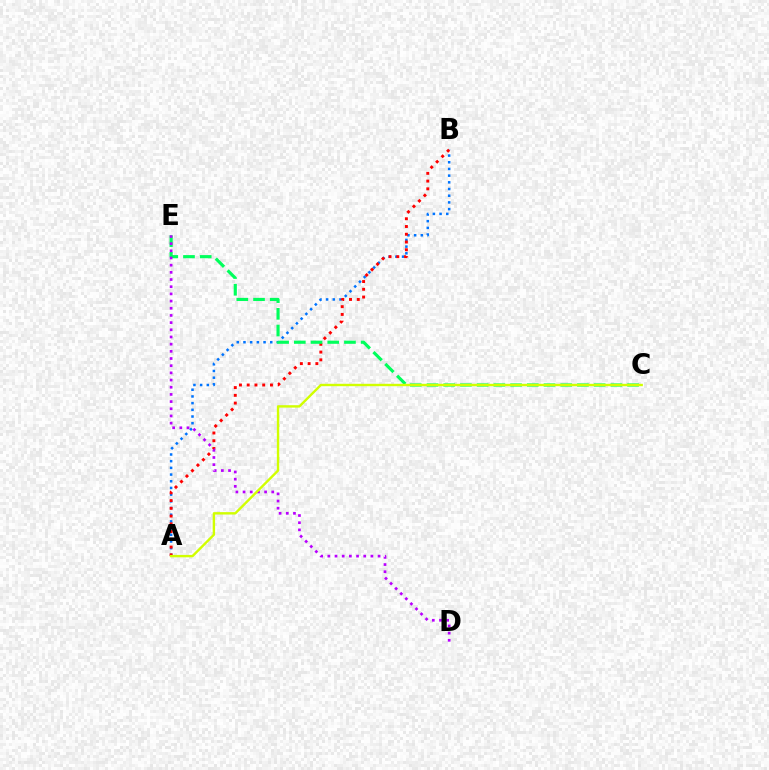{('A', 'B'): [{'color': '#0074ff', 'line_style': 'dotted', 'thickness': 1.82}, {'color': '#ff0000', 'line_style': 'dotted', 'thickness': 2.11}], ('C', 'E'): [{'color': '#00ff5c', 'line_style': 'dashed', 'thickness': 2.27}], ('D', 'E'): [{'color': '#b900ff', 'line_style': 'dotted', 'thickness': 1.95}], ('A', 'C'): [{'color': '#d1ff00', 'line_style': 'solid', 'thickness': 1.73}]}